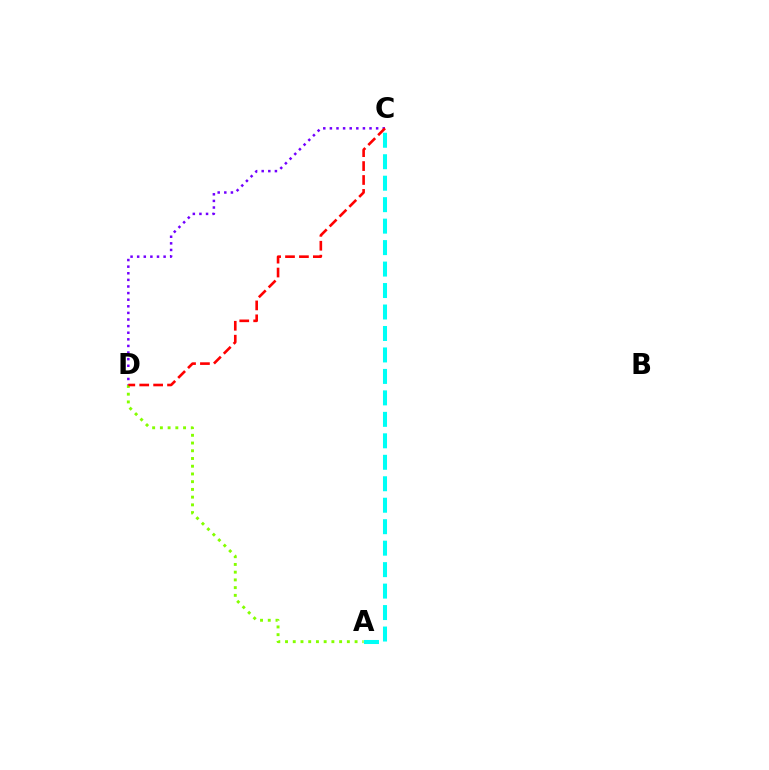{('A', 'D'): [{'color': '#84ff00', 'line_style': 'dotted', 'thickness': 2.1}], ('C', 'D'): [{'color': '#7200ff', 'line_style': 'dotted', 'thickness': 1.8}, {'color': '#ff0000', 'line_style': 'dashed', 'thickness': 1.89}], ('A', 'C'): [{'color': '#00fff6', 'line_style': 'dashed', 'thickness': 2.92}]}